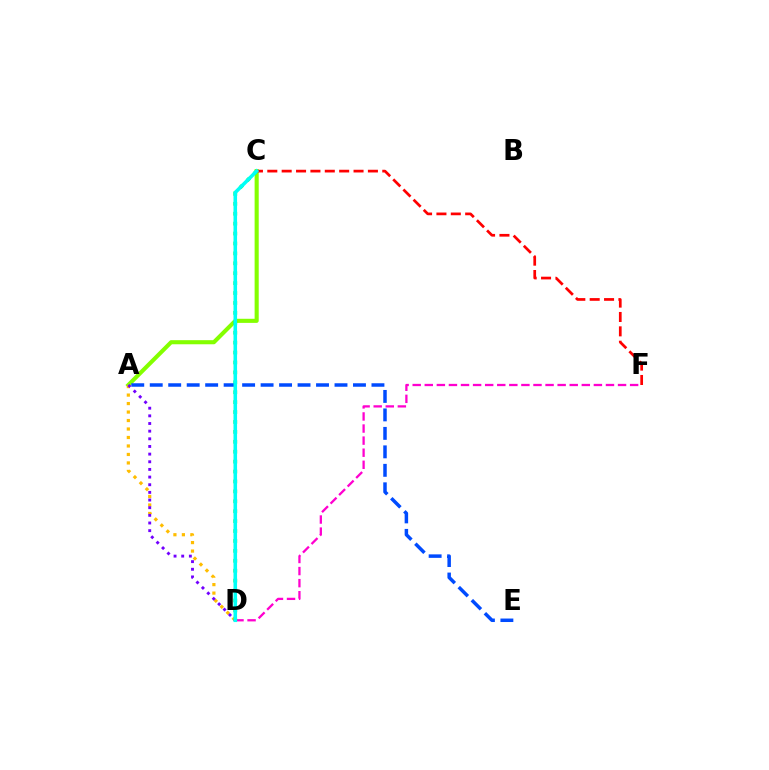{('D', 'F'): [{'color': '#ff00cf', 'line_style': 'dashed', 'thickness': 1.64}], ('A', 'C'): [{'color': '#84ff00', 'line_style': 'solid', 'thickness': 2.95}], ('A', 'D'): [{'color': '#ffbd00', 'line_style': 'dotted', 'thickness': 2.3}, {'color': '#7200ff', 'line_style': 'dotted', 'thickness': 2.08}], ('C', 'D'): [{'color': '#00ff39', 'line_style': 'dotted', 'thickness': 2.69}, {'color': '#00fff6', 'line_style': 'solid', 'thickness': 2.57}], ('A', 'E'): [{'color': '#004bff', 'line_style': 'dashed', 'thickness': 2.51}], ('C', 'F'): [{'color': '#ff0000', 'line_style': 'dashed', 'thickness': 1.95}]}